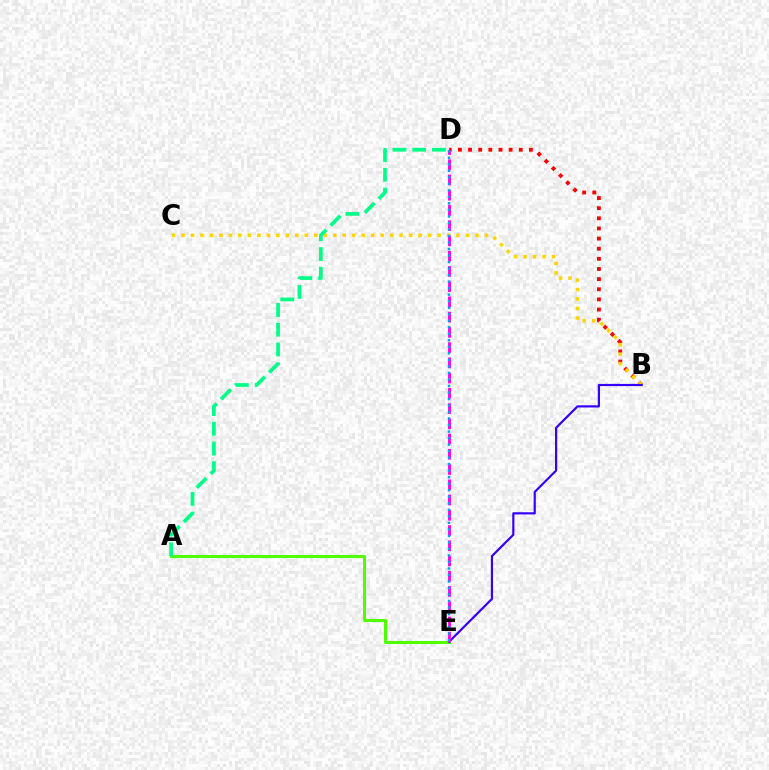{('B', 'D'): [{'color': '#ff0000', 'line_style': 'dotted', 'thickness': 2.75}], ('B', 'C'): [{'color': '#ffd500', 'line_style': 'dotted', 'thickness': 2.58}], ('A', 'E'): [{'color': '#4fff00', 'line_style': 'solid', 'thickness': 2.19}], ('B', 'E'): [{'color': '#3700ff', 'line_style': 'solid', 'thickness': 1.58}], ('D', 'E'): [{'color': '#ff00ed', 'line_style': 'dashed', 'thickness': 2.07}, {'color': '#009eff', 'line_style': 'dotted', 'thickness': 1.77}], ('A', 'D'): [{'color': '#00ff86', 'line_style': 'dashed', 'thickness': 2.68}]}